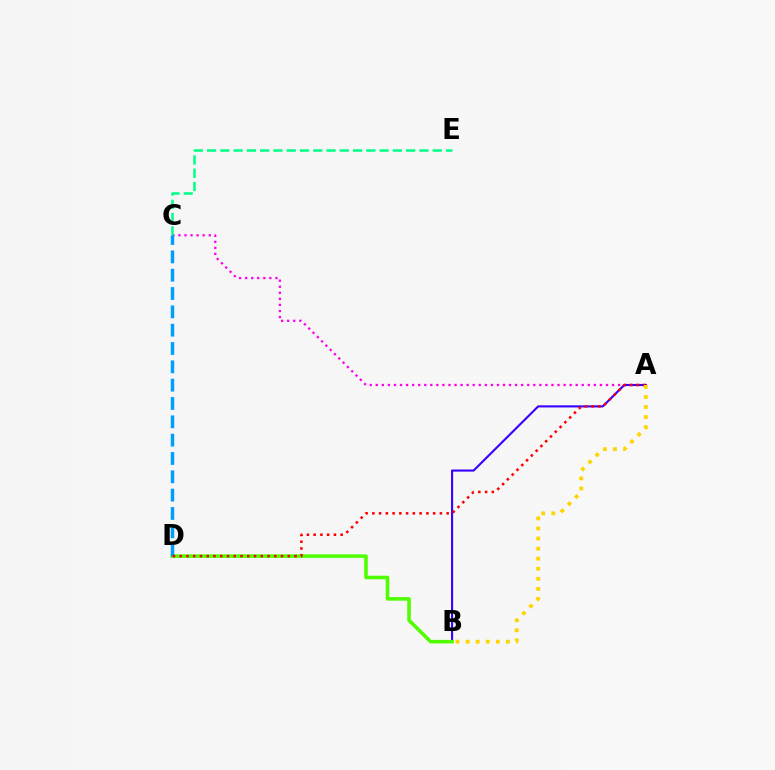{('A', 'C'): [{'color': '#ff00ed', 'line_style': 'dotted', 'thickness': 1.65}], ('A', 'B'): [{'color': '#3700ff', 'line_style': 'solid', 'thickness': 1.52}, {'color': '#ffd500', 'line_style': 'dotted', 'thickness': 2.74}], ('B', 'D'): [{'color': '#4fff00', 'line_style': 'solid', 'thickness': 2.56}], ('C', 'E'): [{'color': '#00ff86', 'line_style': 'dashed', 'thickness': 1.8}], ('C', 'D'): [{'color': '#009eff', 'line_style': 'dashed', 'thickness': 2.49}], ('A', 'D'): [{'color': '#ff0000', 'line_style': 'dotted', 'thickness': 1.83}]}